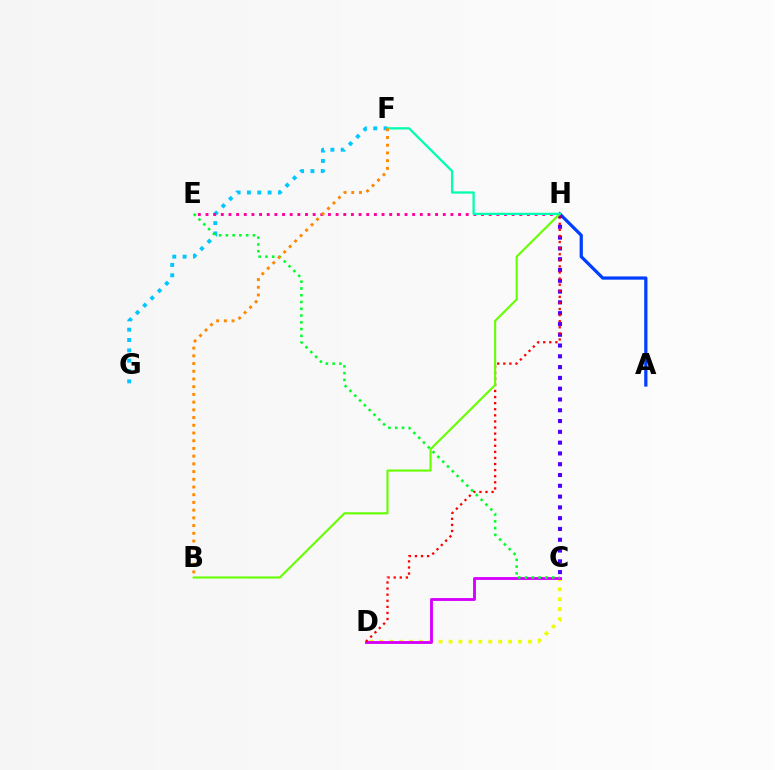{('C', 'D'): [{'color': '#eeff00', 'line_style': 'dotted', 'thickness': 2.7}, {'color': '#d600ff', 'line_style': 'solid', 'thickness': 2.06}], ('F', 'G'): [{'color': '#00c7ff', 'line_style': 'dotted', 'thickness': 2.81}], ('A', 'H'): [{'color': '#003fff', 'line_style': 'solid', 'thickness': 2.32}], ('C', 'H'): [{'color': '#4f00ff', 'line_style': 'dotted', 'thickness': 2.93}], ('E', 'H'): [{'color': '#ff00a0', 'line_style': 'dotted', 'thickness': 2.08}], ('D', 'H'): [{'color': '#ff0000', 'line_style': 'dotted', 'thickness': 1.65}], ('C', 'E'): [{'color': '#00ff27', 'line_style': 'dotted', 'thickness': 1.84}], ('B', 'H'): [{'color': '#66ff00', 'line_style': 'solid', 'thickness': 1.53}], ('F', 'H'): [{'color': '#00ffaf', 'line_style': 'solid', 'thickness': 1.64}], ('B', 'F'): [{'color': '#ff8800', 'line_style': 'dotted', 'thickness': 2.1}]}